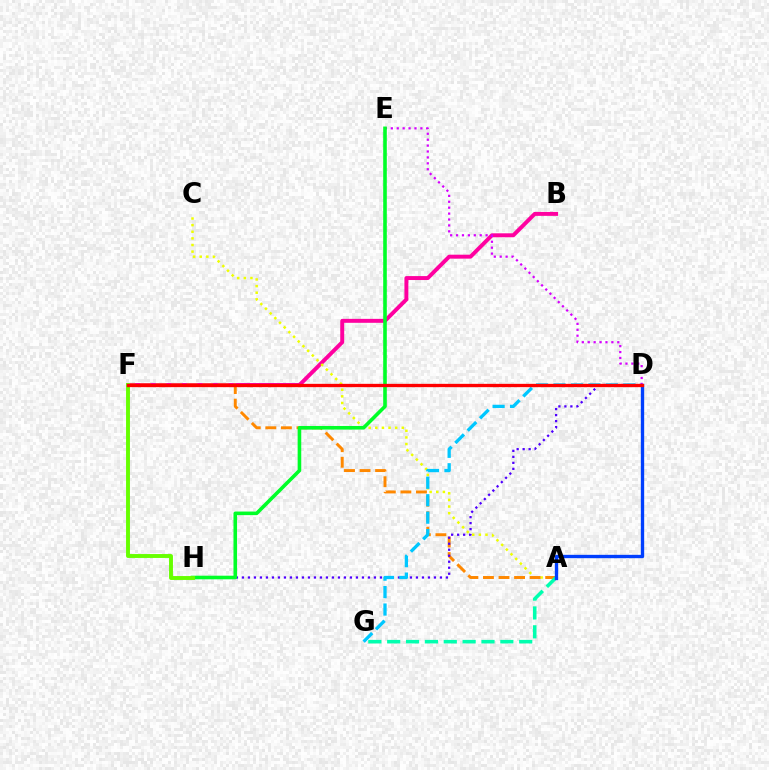{('B', 'F'): [{'color': '#ff00a0', 'line_style': 'solid', 'thickness': 2.84}], ('A', 'C'): [{'color': '#eeff00', 'line_style': 'dotted', 'thickness': 1.8}], ('A', 'F'): [{'color': '#ff8800', 'line_style': 'dashed', 'thickness': 2.11}], ('D', 'H'): [{'color': '#4f00ff', 'line_style': 'dotted', 'thickness': 1.63}], ('A', 'G'): [{'color': '#00ffaf', 'line_style': 'dashed', 'thickness': 2.56}], ('D', 'G'): [{'color': '#00c7ff', 'line_style': 'dashed', 'thickness': 2.37}], ('D', 'E'): [{'color': '#d600ff', 'line_style': 'dotted', 'thickness': 1.61}], ('A', 'D'): [{'color': '#003fff', 'line_style': 'solid', 'thickness': 2.41}], ('E', 'H'): [{'color': '#00ff27', 'line_style': 'solid', 'thickness': 2.59}], ('F', 'H'): [{'color': '#66ff00', 'line_style': 'solid', 'thickness': 2.8}], ('D', 'F'): [{'color': '#ff0000', 'line_style': 'solid', 'thickness': 2.38}]}